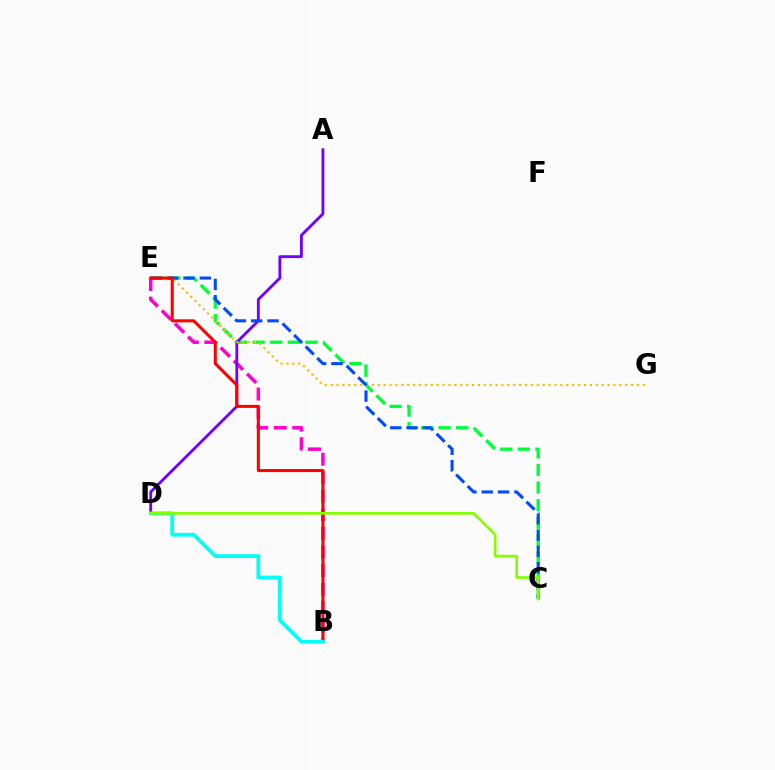{('C', 'E'): [{'color': '#00ff39', 'line_style': 'dashed', 'thickness': 2.39}, {'color': '#004bff', 'line_style': 'dashed', 'thickness': 2.22}], ('B', 'E'): [{'color': '#ff00cf', 'line_style': 'dashed', 'thickness': 2.52}, {'color': '#ff0000', 'line_style': 'solid', 'thickness': 2.18}], ('A', 'D'): [{'color': '#7200ff', 'line_style': 'solid', 'thickness': 2.04}], ('E', 'G'): [{'color': '#ffbd00', 'line_style': 'dotted', 'thickness': 1.6}], ('B', 'D'): [{'color': '#00fff6', 'line_style': 'solid', 'thickness': 2.71}], ('C', 'D'): [{'color': '#84ff00', 'line_style': 'solid', 'thickness': 1.93}]}